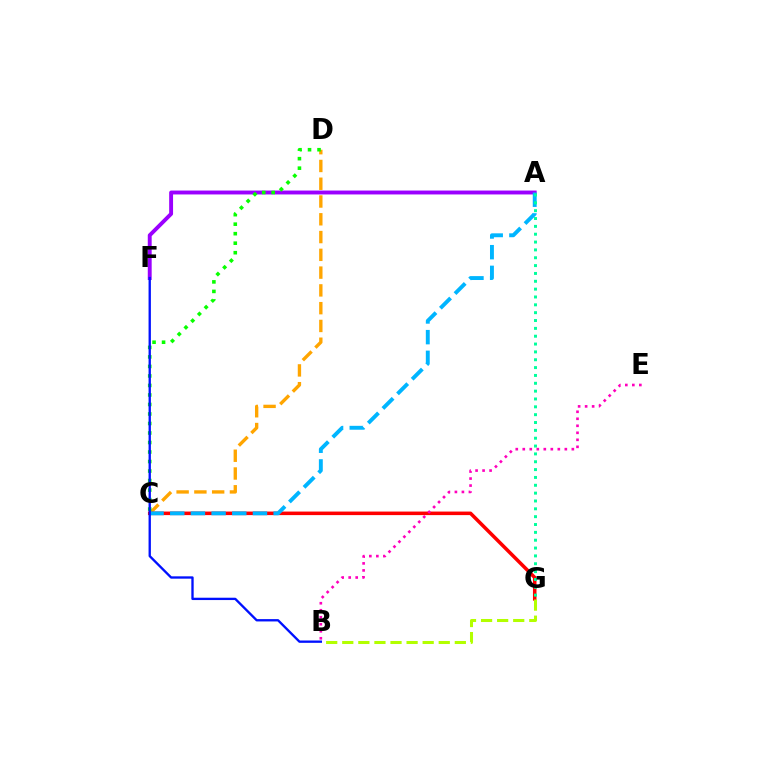{('A', 'F'): [{'color': '#9b00ff', 'line_style': 'solid', 'thickness': 2.8}], ('C', 'D'): [{'color': '#ffa500', 'line_style': 'dashed', 'thickness': 2.41}, {'color': '#08ff00', 'line_style': 'dotted', 'thickness': 2.58}], ('C', 'G'): [{'color': '#ff0000', 'line_style': 'solid', 'thickness': 2.55}], ('A', 'C'): [{'color': '#00b5ff', 'line_style': 'dashed', 'thickness': 2.81}], ('A', 'G'): [{'color': '#00ff9d', 'line_style': 'dotted', 'thickness': 2.13}], ('B', 'G'): [{'color': '#b3ff00', 'line_style': 'dashed', 'thickness': 2.18}], ('B', 'E'): [{'color': '#ff00bd', 'line_style': 'dotted', 'thickness': 1.9}], ('B', 'F'): [{'color': '#0010ff', 'line_style': 'solid', 'thickness': 1.68}]}